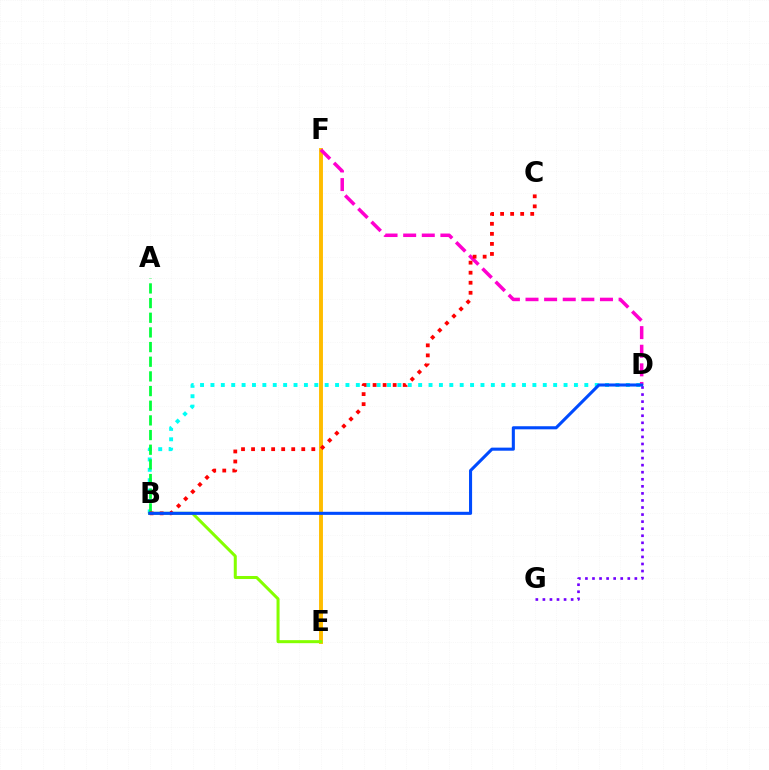{('E', 'F'): [{'color': '#ffbd00', 'line_style': 'solid', 'thickness': 2.81}], ('B', 'D'): [{'color': '#00fff6', 'line_style': 'dotted', 'thickness': 2.82}, {'color': '#004bff', 'line_style': 'solid', 'thickness': 2.22}], ('B', 'E'): [{'color': '#84ff00', 'line_style': 'solid', 'thickness': 2.18}], ('D', 'G'): [{'color': '#7200ff', 'line_style': 'dotted', 'thickness': 1.92}], ('D', 'F'): [{'color': '#ff00cf', 'line_style': 'dashed', 'thickness': 2.53}], ('A', 'B'): [{'color': '#00ff39', 'line_style': 'dashed', 'thickness': 1.99}], ('B', 'C'): [{'color': '#ff0000', 'line_style': 'dotted', 'thickness': 2.73}]}